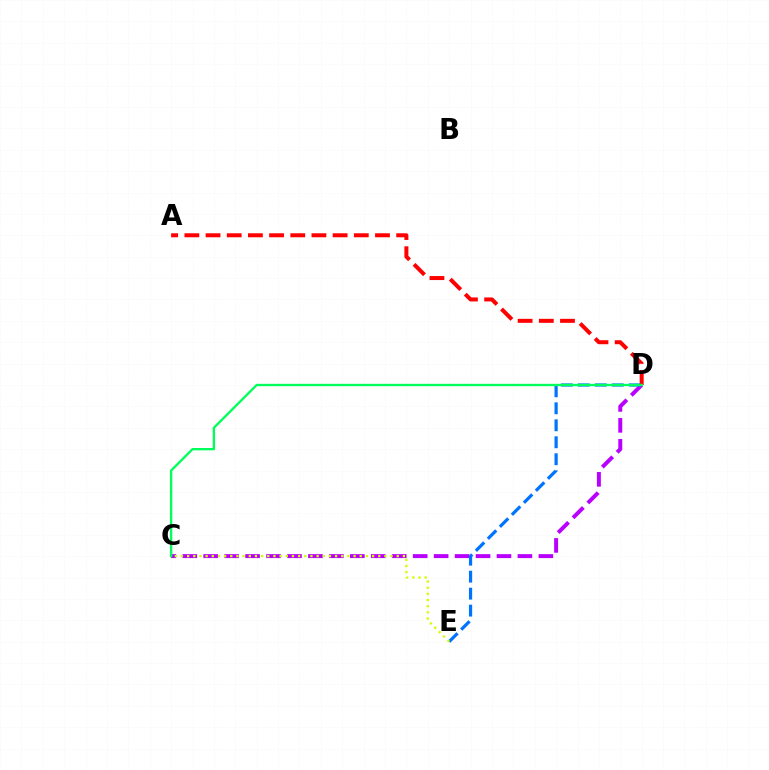{('A', 'D'): [{'color': '#ff0000', 'line_style': 'dashed', 'thickness': 2.88}], ('C', 'D'): [{'color': '#b900ff', 'line_style': 'dashed', 'thickness': 2.85}, {'color': '#00ff5c', 'line_style': 'solid', 'thickness': 1.69}], ('D', 'E'): [{'color': '#0074ff', 'line_style': 'dashed', 'thickness': 2.31}], ('C', 'E'): [{'color': '#d1ff00', 'line_style': 'dotted', 'thickness': 1.67}]}